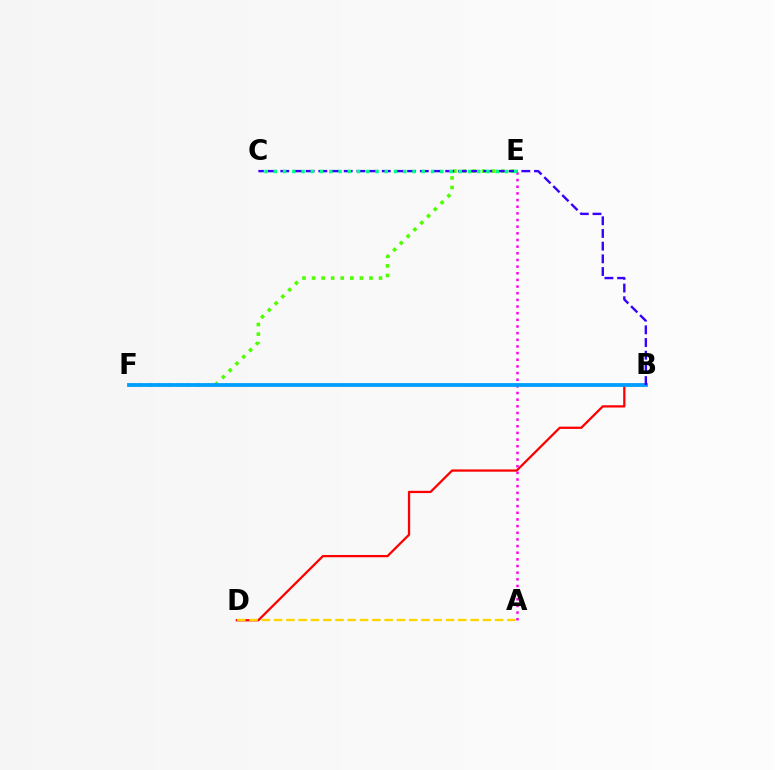{('E', 'F'): [{'color': '#4fff00', 'line_style': 'dotted', 'thickness': 2.6}], ('B', 'D'): [{'color': '#ff0000', 'line_style': 'solid', 'thickness': 1.63}], ('A', 'E'): [{'color': '#ff00ed', 'line_style': 'dotted', 'thickness': 1.81}], ('B', 'F'): [{'color': '#009eff', 'line_style': 'solid', 'thickness': 2.73}], ('A', 'D'): [{'color': '#ffd500', 'line_style': 'dashed', 'thickness': 1.67}], ('B', 'C'): [{'color': '#3700ff', 'line_style': 'dashed', 'thickness': 1.72}], ('C', 'E'): [{'color': '#00ff86', 'line_style': 'dotted', 'thickness': 2.51}]}